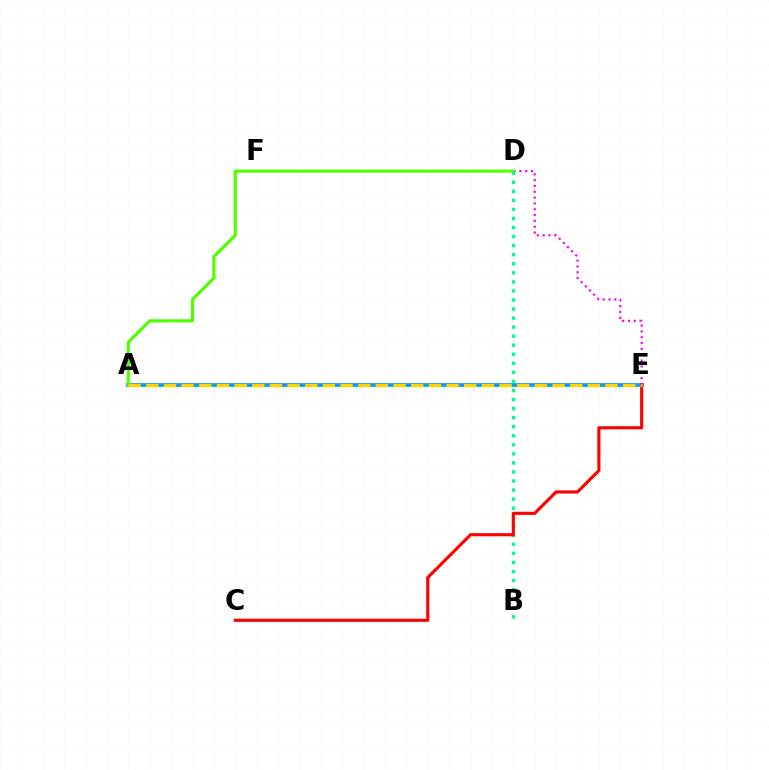{('A', 'E'): [{'color': '#3700ff', 'line_style': 'dotted', 'thickness': 1.55}, {'color': '#009eff', 'line_style': 'solid', 'thickness': 2.73}, {'color': '#ffd500', 'line_style': 'dashed', 'thickness': 2.4}], ('D', 'E'): [{'color': '#ff00ed', 'line_style': 'dotted', 'thickness': 1.58}], ('A', 'D'): [{'color': '#4fff00', 'line_style': 'solid', 'thickness': 2.23}], ('B', 'D'): [{'color': '#00ff86', 'line_style': 'dotted', 'thickness': 2.46}], ('C', 'E'): [{'color': '#ff0000', 'line_style': 'solid', 'thickness': 2.25}]}